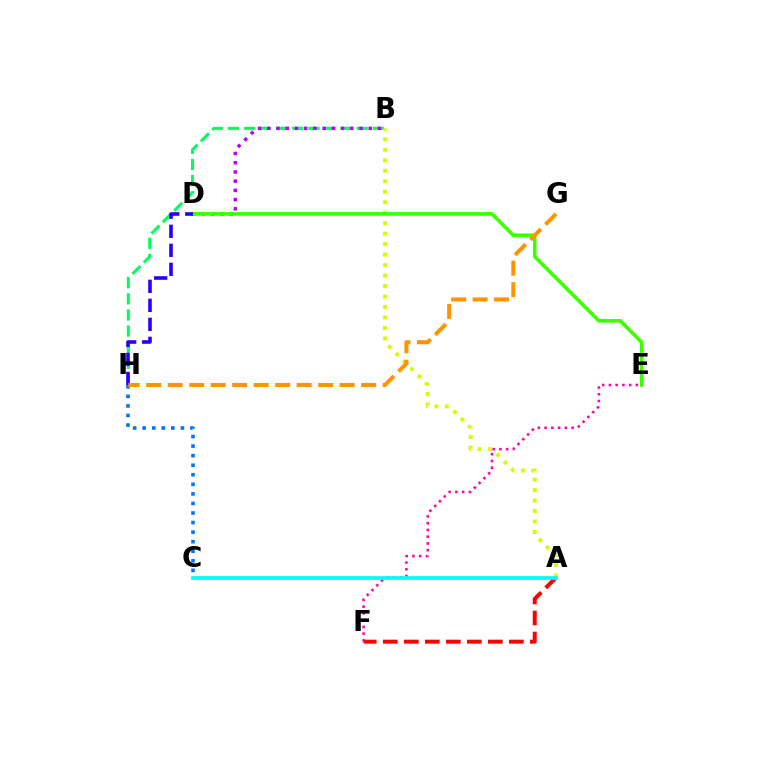{('B', 'H'): [{'color': '#00ff5c', 'line_style': 'dashed', 'thickness': 2.19}], ('A', 'B'): [{'color': '#d1ff00', 'line_style': 'dotted', 'thickness': 2.85}], ('B', 'D'): [{'color': '#b900ff', 'line_style': 'dotted', 'thickness': 2.51}], ('E', 'F'): [{'color': '#ff00ac', 'line_style': 'dotted', 'thickness': 1.84}], ('A', 'F'): [{'color': '#ff0000', 'line_style': 'dashed', 'thickness': 2.85}], ('A', 'C'): [{'color': '#00fff6', 'line_style': 'solid', 'thickness': 2.66}], ('D', 'E'): [{'color': '#3dff00', 'line_style': 'solid', 'thickness': 2.59}], ('C', 'H'): [{'color': '#0074ff', 'line_style': 'dotted', 'thickness': 2.6}], ('D', 'H'): [{'color': '#2500ff', 'line_style': 'dashed', 'thickness': 2.58}], ('G', 'H'): [{'color': '#ff9400', 'line_style': 'dashed', 'thickness': 2.92}]}